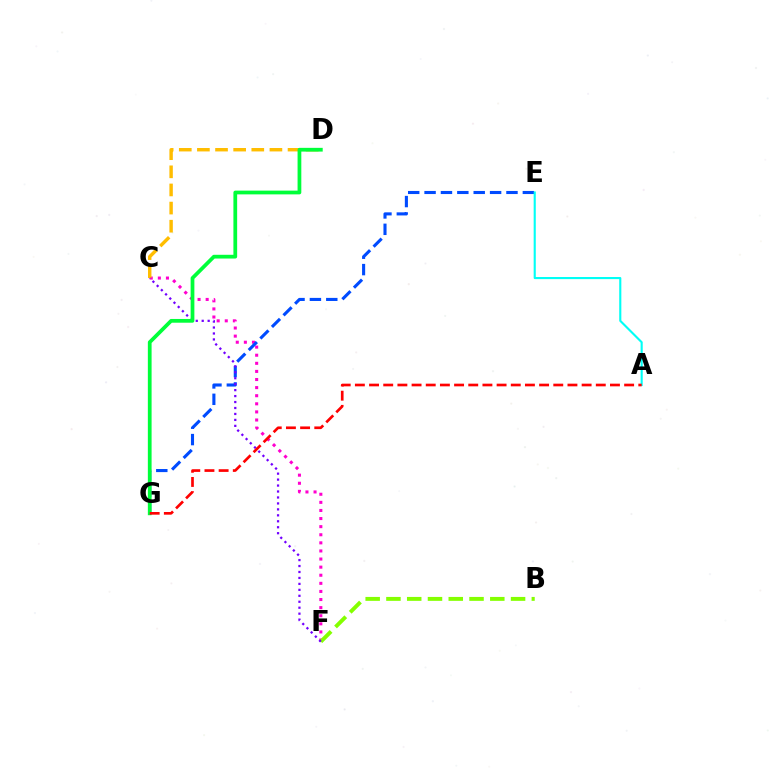{('C', 'F'): [{'color': '#ff00cf', 'line_style': 'dotted', 'thickness': 2.2}, {'color': '#7200ff', 'line_style': 'dotted', 'thickness': 1.62}], ('E', 'G'): [{'color': '#004bff', 'line_style': 'dashed', 'thickness': 2.23}], ('B', 'F'): [{'color': '#84ff00', 'line_style': 'dashed', 'thickness': 2.82}], ('C', 'D'): [{'color': '#ffbd00', 'line_style': 'dashed', 'thickness': 2.46}], ('D', 'G'): [{'color': '#00ff39', 'line_style': 'solid', 'thickness': 2.7}], ('A', 'E'): [{'color': '#00fff6', 'line_style': 'solid', 'thickness': 1.52}], ('A', 'G'): [{'color': '#ff0000', 'line_style': 'dashed', 'thickness': 1.93}]}